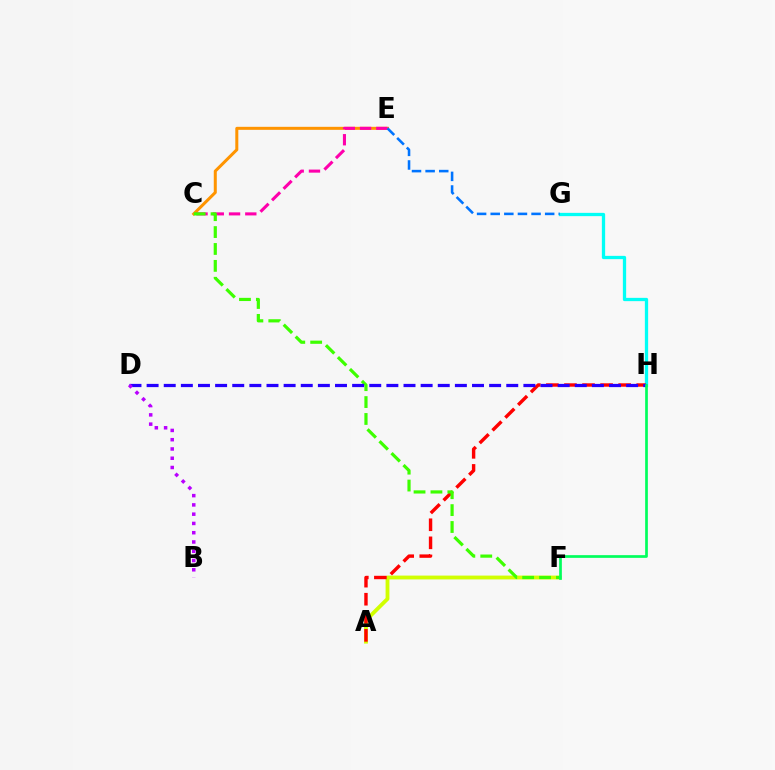{('C', 'E'): [{'color': '#ff9400', 'line_style': 'solid', 'thickness': 2.17}, {'color': '#ff00ac', 'line_style': 'dashed', 'thickness': 2.21}], ('A', 'F'): [{'color': '#d1ff00', 'line_style': 'solid', 'thickness': 2.76}], ('G', 'H'): [{'color': '#00fff6', 'line_style': 'solid', 'thickness': 2.36}], ('A', 'H'): [{'color': '#ff0000', 'line_style': 'dashed', 'thickness': 2.45}], ('C', 'F'): [{'color': '#3dff00', 'line_style': 'dashed', 'thickness': 2.3}], ('D', 'H'): [{'color': '#2500ff', 'line_style': 'dashed', 'thickness': 2.33}], ('B', 'D'): [{'color': '#b900ff', 'line_style': 'dotted', 'thickness': 2.52}], ('E', 'G'): [{'color': '#0074ff', 'line_style': 'dashed', 'thickness': 1.85}], ('F', 'H'): [{'color': '#00ff5c', 'line_style': 'solid', 'thickness': 1.94}]}